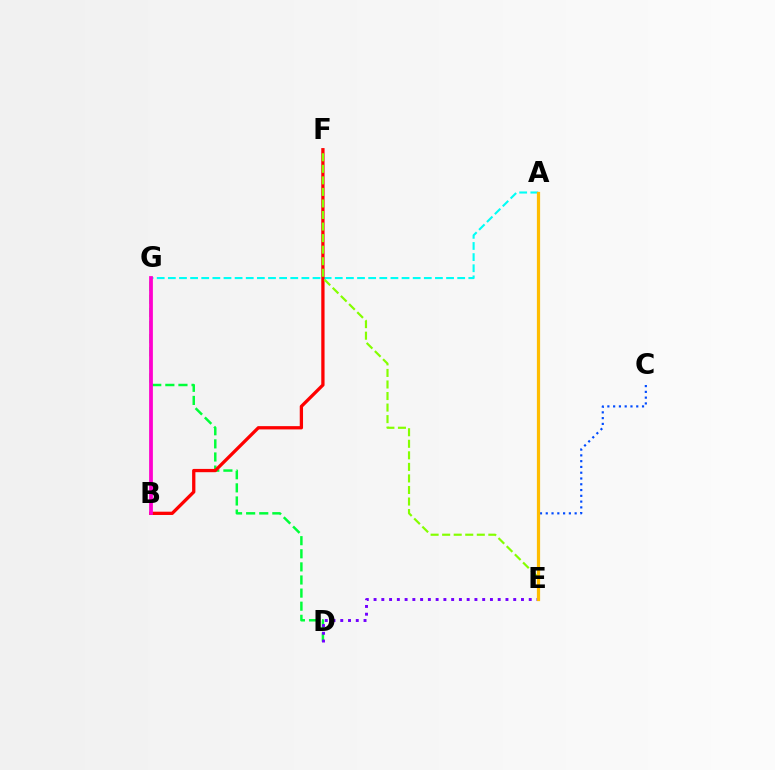{('D', 'G'): [{'color': '#00ff39', 'line_style': 'dashed', 'thickness': 1.78}], ('A', 'G'): [{'color': '#00fff6', 'line_style': 'dashed', 'thickness': 1.51}], ('B', 'F'): [{'color': '#ff0000', 'line_style': 'solid', 'thickness': 2.36}], ('D', 'E'): [{'color': '#7200ff', 'line_style': 'dotted', 'thickness': 2.11}], ('E', 'F'): [{'color': '#84ff00', 'line_style': 'dashed', 'thickness': 1.57}], ('B', 'G'): [{'color': '#ff00cf', 'line_style': 'solid', 'thickness': 2.71}], ('C', 'E'): [{'color': '#004bff', 'line_style': 'dotted', 'thickness': 1.57}], ('A', 'E'): [{'color': '#ffbd00', 'line_style': 'solid', 'thickness': 2.32}]}